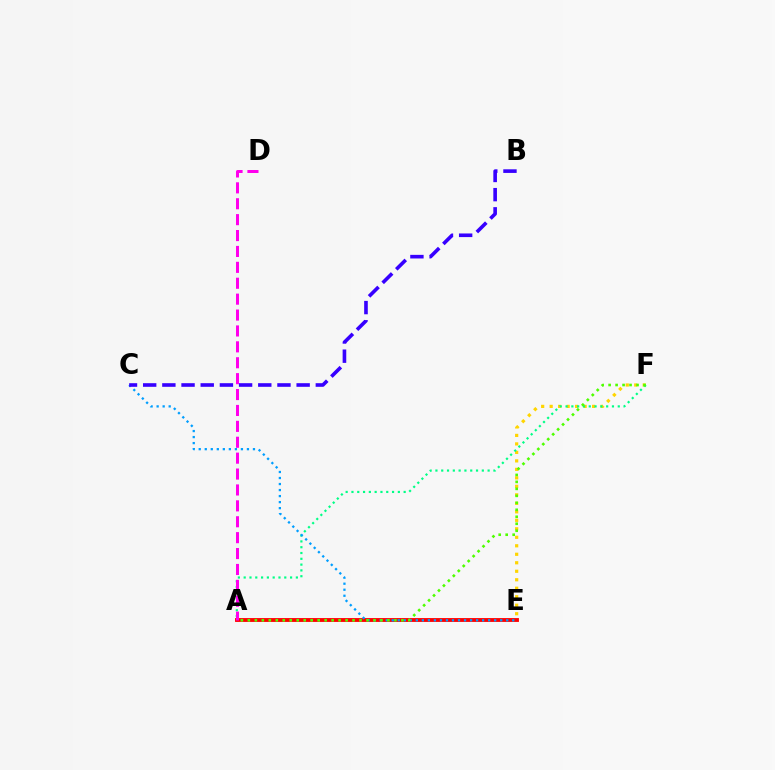{('E', 'F'): [{'color': '#ffd500', 'line_style': 'dotted', 'thickness': 2.31}], ('A', 'F'): [{'color': '#00ff86', 'line_style': 'dotted', 'thickness': 1.58}, {'color': '#4fff00', 'line_style': 'dotted', 'thickness': 1.9}], ('A', 'E'): [{'color': '#ff0000', 'line_style': 'solid', 'thickness': 2.77}], ('C', 'E'): [{'color': '#009eff', 'line_style': 'dotted', 'thickness': 1.64}], ('B', 'C'): [{'color': '#3700ff', 'line_style': 'dashed', 'thickness': 2.61}], ('A', 'D'): [{'color': '#ff00ed', 'line_style': 'dashed', 'thickness': 2.16}]}